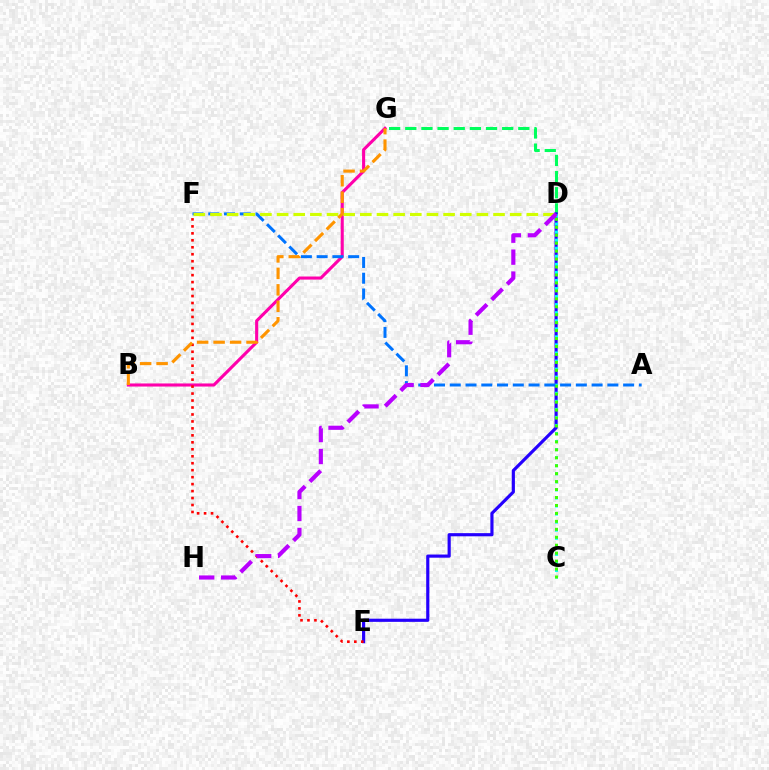{('B', 'G'): [{'color': '#ff00ac', 'line_style': 'solid', 'thickness': 2.22}, {'color': '#ff9400', 'line_style': 'dashed', 'thickness': 2.24}], ('D', 'G'): [{'color': '#00ff5c', 'line_style': 'dashed', 'thickness': 2.19}], ('D', 'E'): [{'color': '#2500ff', 'line_style': 'solid', 'thickness': 2.27}], ('C', 'D'): [{'color': '#00fff6', 'line_style': 'dotted', 'thickness': 2.19}, {'color': '#3dff00', 'line_style': 'dotted', 'thickness': 2.16}], ('A', 'F'): [{'color': '#0074ff', 'line_style': 'dashed', 'thickness': 2.14}], ('D', 'F'): [{'color': '#d1ff00', 'line_style': 'dashed', 'thickness': 2.26}], ('E', 'F'): [{'color': '#ff0000', 'line_style': 'dotted', 'thickness': 1.89}], ('D', 'H'): [{'color': '#b900ff', 'line_style': 'dashed', 'thickness': 2.98}]}